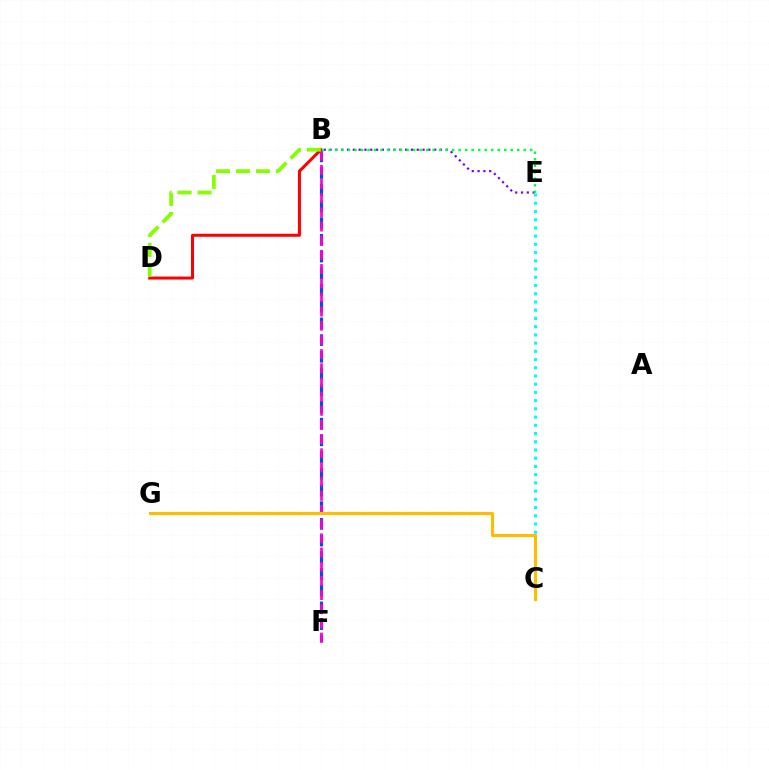{('B', 'F'): [{'color': '#004bff', 'line_style': 'dashed', 'thickness': 2.27}, {'color': '#ff00cf', 'line_style': 'dashed', 'thickness': 1.93}], ('B', 'D'): [{'color': '#ff0000', 'line_style': 'solid', 'thickness': 2.16}, {'color': '#84ff00', 'line_style': 'dashed', 'thickness': 2.71}], ('B', 'E'): [{'color': '#7200ff', 'line_style': 'dotted', 'thickness': 1.58}, {'color': '#00ff39', 'line_style': 'dotted', 'thickness': 1.77}], ('C', 'E'): [{'color': '#00fff6', 'line_style': 'dotted', 'thickness': 2.23}], ('C', 'G'): [{'color': '#ffbd00', 'line_style': 'solid', 'thickness': 2.25}]}